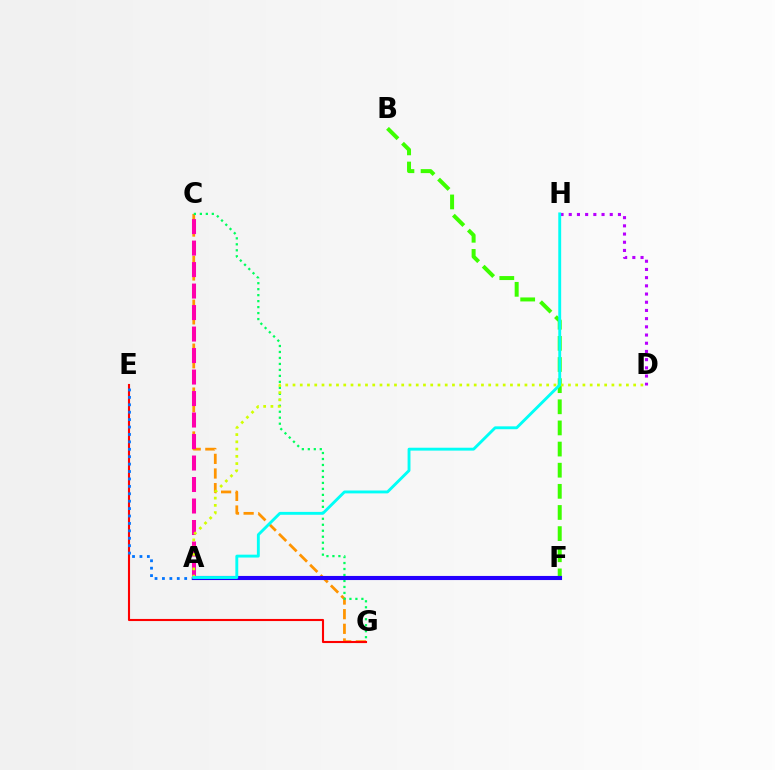{('C', 'G'): [{'color': '#ff9400', 'line_style': 'dashed', 'thickness': 1.99}, {'color': '#00ff5c', 'line_style': 'dotted', 'thickness': 1.62}], ('E', 'G'): [{'color': '#ff0000', 'line_style': 'solid', 'thickness': 1.51}], ('A', 'E'): [{'color': '#0074ff', 'line_style': 'dotted', 'thickness': 2.01}], ('B', 'F'): [{'color': '#3dff00', 'line_style': 'dashed', 'thickness': 2.87}], ('D', 'H'): [{'color': '#b900ff', 'line_style': 'dotted', 'thickness': 2.23}], ('A', 'F'): [{'color': '#2500ff', 'line_style': 'solid', 'thickness': 2.95}], ('A', 'C'): [{'color': '#ff00ac', 'line_style': 'dashed', 'thickness': 2.92}], ('A', 'D'): [{'color': '#d1ff00', 'line_style': 'dotted', 'thickness': 1.97}], ('A', 'H'): [{'color': '#00fff6', 'line_style': 'solid', 'thickness': 2.07}]}